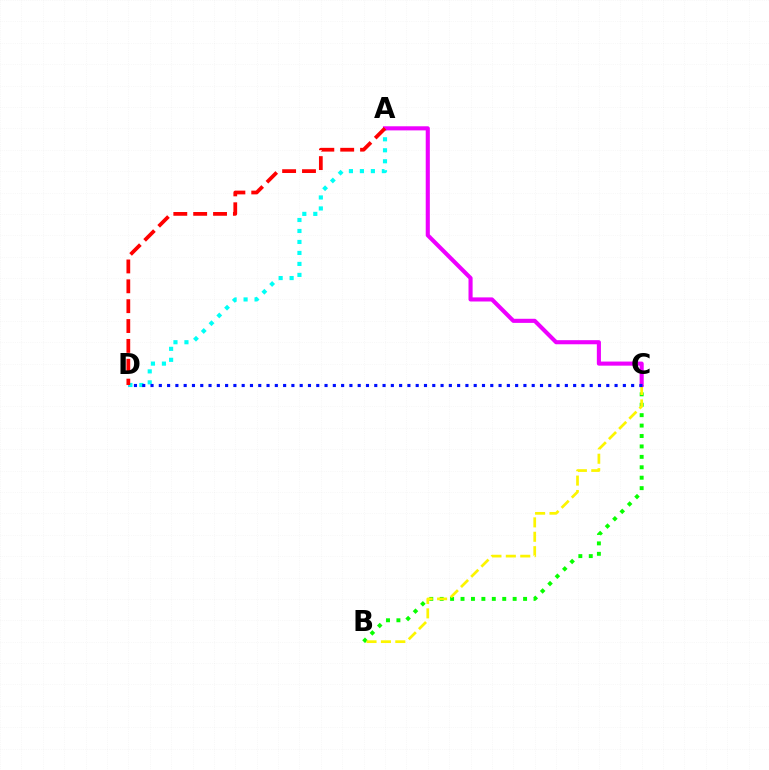{('B', 'C'): [{'color': '#08ff00', 'line_style': 'dotted', 'thickness': 2.83}, {'color': '#fcf500', 'line_style': 'dashed', 'thickness': 1.96}], ('A', 'D'): [{'color': '#00fff6', 'line_style': 'dotted', 'thickness': 2.98}, {'color': '#ff0000', 'line_style': 'dashed', 'thickness': 2.7}], ('A', 'C'): [{'color': '#ee00ff', 'line_style': 'solid', 'thickness': 2.95}], ('C', 'D'): [{'color': '#0010ff', 'line_style': 'dotted', 'thickness': 2.25}]}